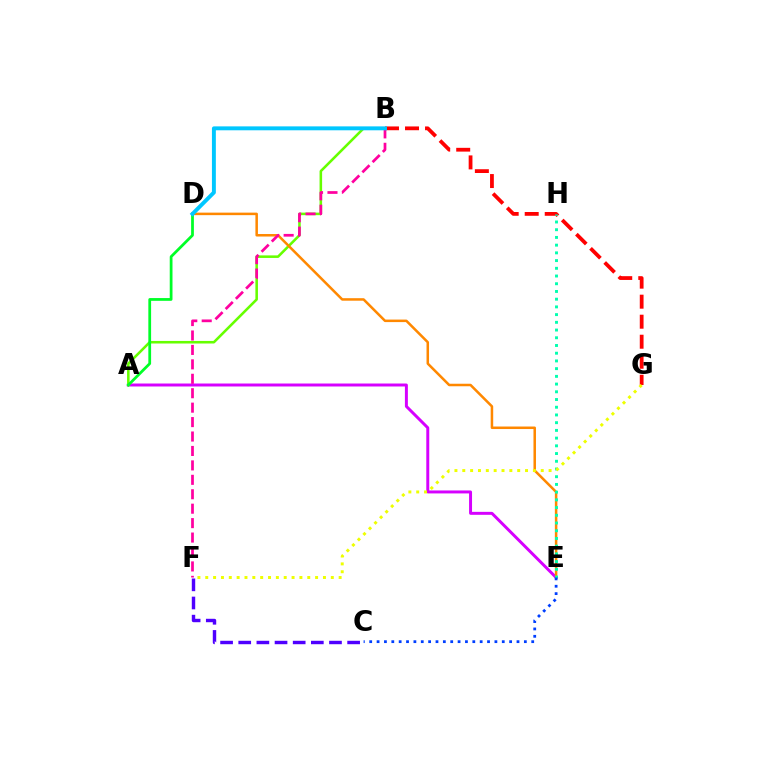{('A', 'E'): [{'color': '#d600ff', 'line_style': 'solid', 'thickness': 2.14}], ('A', 'B'): [{'color': '#66ff00', 'line_style': 'solid', 'thickness': 1.84}], ('D', 'E'): [{'color': '#ff8800', 'line_style': 'solid', 'thickness': 1.81}], ('B', 'G'): [{'color': '#ff0000', 'line_style': 'dashed', 'thickness': 2.72}], ('C', 'F'): [{'color': '#4f00ff', 'line_style': 'dashed', 'thickness': 2.47}], ('E', 'H'): [{'color': '#00ffaf', 'line_style': 'dotted', 'thickness': 2.1}], ('A', 'D'): [{'color': '#00ff27', 'line_style': 'solid', 'thickness': 1.99}], ('F', 'G'): [{'color': '#eeff00', 'line_style': 'dotted', 'thickness': 2.13}], ('B', 'F'): [{'color': '#ff00a0', 'line_style': 'dashed', 'thickness': 1.96}], ('B', 'D'): [{'color': '#00c7ff', 'line_style': 'solid', 'thickness': 2.82}], ('C', 'E'): [{'color': '#003fff', 'line_style': 'dotted', 'thickness': 2.0}]}